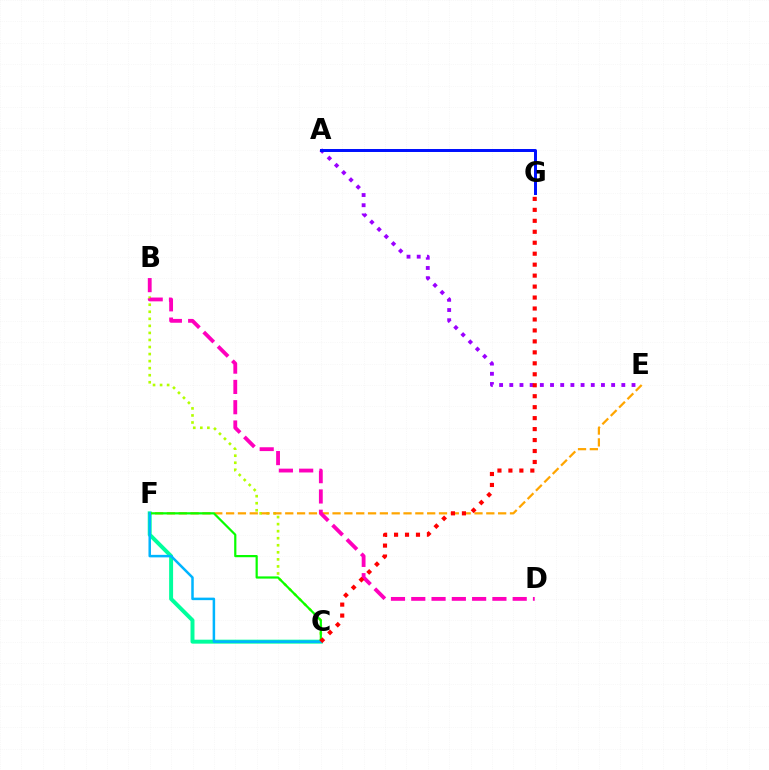{('B', 'C'): [{'color': '#b3ff00', 'line_style': 'dotted', 'thickness': 1.92}], ('C', 'F'): [{'color': '#00ff9d', 'line_style': 'solid', 'thickness': 2.85}, {'color': '#08ff00', 'line_style': 'solid', 'thickness': 1.59}, {'color': '#00b5ff', 'line_style': 'solid', 'thickness': 1.81}], ('E', 'F'): [{'color': '#ffa500', 'line_style': 'dashed', 'thickness': 1.61}], ('A', 'E'): [{'color': '#9b00ff', 'line_style': 'dotted', 'thickness': 2.77}], ('B', 'D'): [{'color': '#ff00bd', 'line_style': 'dashed', 'thickness': 2.76}], ('A', 'G'): [{'color': '#0010ff', 'line_style': 'solid', 'thickness': 2.15}], ('C', 'G'): [{'color': '#ff0000', 'line_style': 'dotted', 'thickness': 2.98}]}